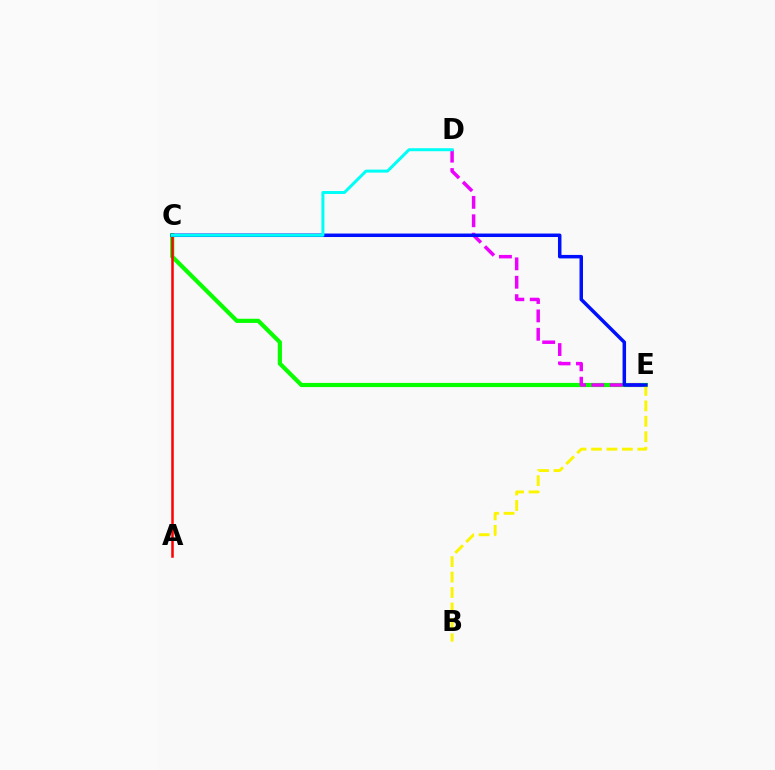{('C', 'E'): [{'color': '#08ff00', 'line_style': 'solid', 'thickness': 3.0}, {'color': '#0010ff', 'line_style': 'solid', 'thickness': 2.51}], ('B', 'E'): [{'color': '#fcf500', 'line_style': 'dashed', 'thickness': 2.1}], ('D', 'E'): [{'color': '#ee00ff', 'line_style': 'dashed', 'thickness': 2.5}], ('A', 'C'): [{'color': '#ff0000', 'line_style': 'solid', 'thickness': 1.8}], ('C', 'D'): [{'color': '#00fff6', 'line_style': 'solid', 'thickness': 2.16}]}